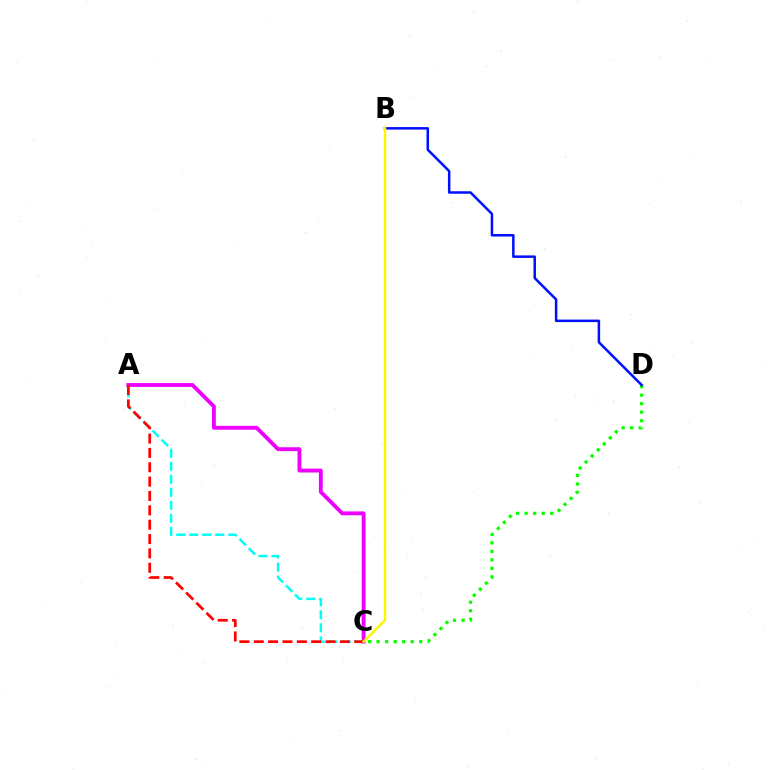{('C', 'D'): [{'color': '#08ff00', 'line_style': 'dotted', 'thickness': 2.32}], ('A', 'C'): [{'color': '#ee00ff', 'line_style': 'solid', 'thickness': 2.78}, {'color': '#00fff6', 'line_style': 'dashed', 'thickness': 1.77}, {'color': '#ff0000', 'line_style': 'dashed', 'thickness': 1.95}], ('B', 'D'): [{'color': '#0010ff', 'line_style': 'solid', 'thickness': 1.8}], ('B', 'C'): [{'color': '#fcf500', 'line_style': 'solid', 'thickness': 1.81}]}